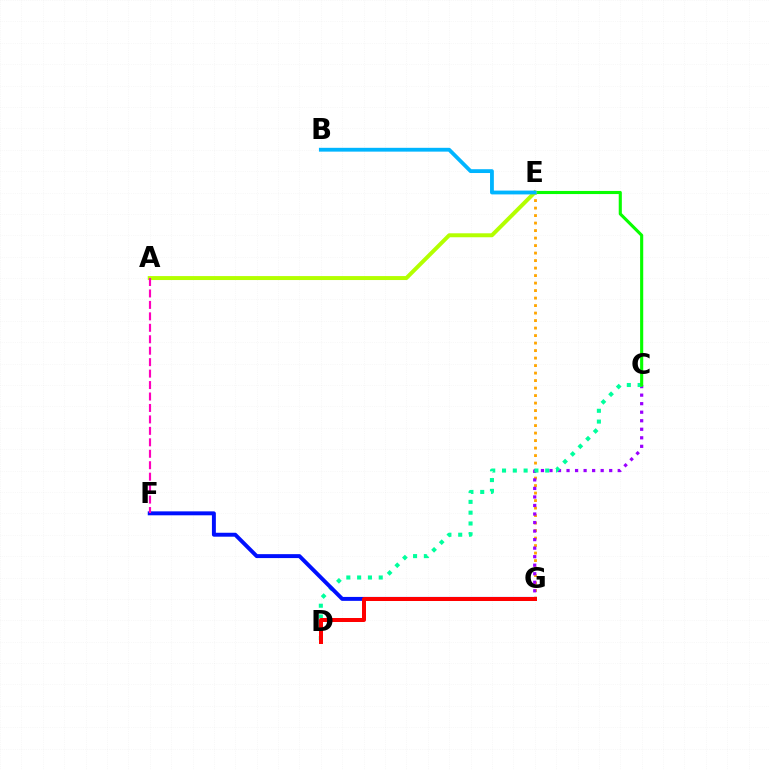{('E', 'G'): [{'color': '#ffa500', 'line_style': 'dotted', 'thickness': 2.04}], ('C', 'G'): [{'color': '#9b00ff', 'line_style': 'dotted', 'thickness': 2.32}], ('C', 'D'): [{'color': '#00ff9d', 'line_style': 'dotted', 'thickness': 2.93}], ('C', 'E'): [{'color': '#08ff00', 'line_style': 'solid', 'thickness': 2.24}], ('F', 'G'): [{'color': '#0010ff', 'line_style': 'solid', 'thickness': 2.83}], ('D', 'G'): [{'color': '#ff0000', 'line_style': 'solid', 'thickness': 2.87}], ('A', 'E'): [{'color': '#b3ff00', 'line_style': 'solid', 'thickness': 2.86}], ('A', 'F'): [{'color': '#ff00bd', 'line_style': 'dashed', 'thickness': 1.56}], ('B', 'E'): [{'color': '#00b5ff', 'line_style': 'solid', 'thickness': 2.75}]}